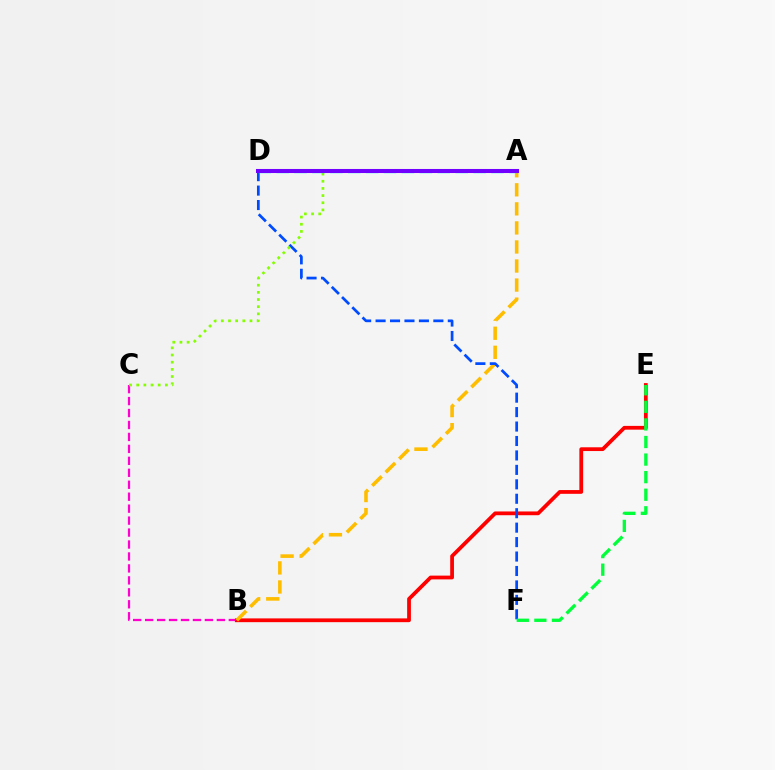{('B', 'C'): [{'color': '#ff00cf', 'line_style': 'dashed', 'thickness': 1.62}], ('B', 'E'): [{'color': '#ff0000', 'line_style': 'solid', 'thickness': 2.71}], ('A', 'B'): [{'color': '#ffbd00', 'line_style': 'dashed', 'thickness': 2.59}], ('D', 'F'): [{'color': '#004bff', 'line_style': 'dashed', 'thickness': 1.96}], ('E', 'F'): [{'color': '#00ff39', 'line_style': 'dashed', 'thickness': 2.39}], ('A', 'C'): [{'color': '#84ff00', 'line_style': 'dotted', 'thickness': 1.95}], ('A', 'D'): [{'color': '#00fff6', 'line_style': 'dashed', 'thickness': 2.43}, {'color': '#7200ff', 'line_style': 'solid', 'thickness': 2.92}]}